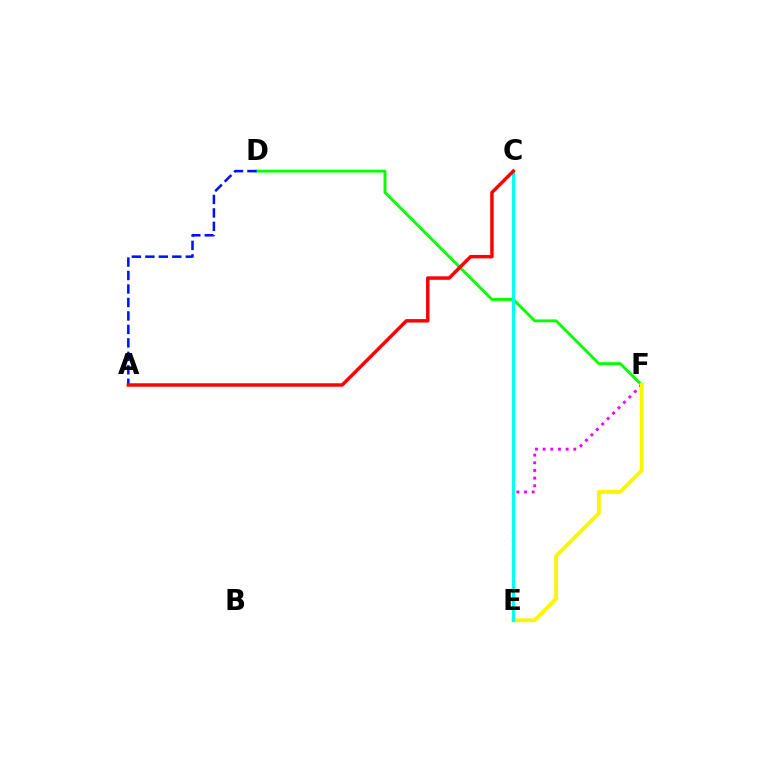{('E', 'F'): [{'color': '#ee00ff', 'line_style': 'dotted', 'thickness': 2.08}, {'color': '#fcf500', 'line_style': 'solid', 'thickness': 2.76}], ('D', 'F'): [{'color': '#08ff00', 'line_style': 'solid', 'thickness': 2.08}], ('C', 'E'): [{'color': '#00fff6', 'line_style': 'solid', 'thickness': 2.21}], ('A', 'D'): [{'color': '#0010ff', 'line_style': 'dashed', 'thickness': 1.83}], ('A', 'C'): [{'color': '#ff0000', 'line_style': 'solid', 'thickness': 2.49}]}